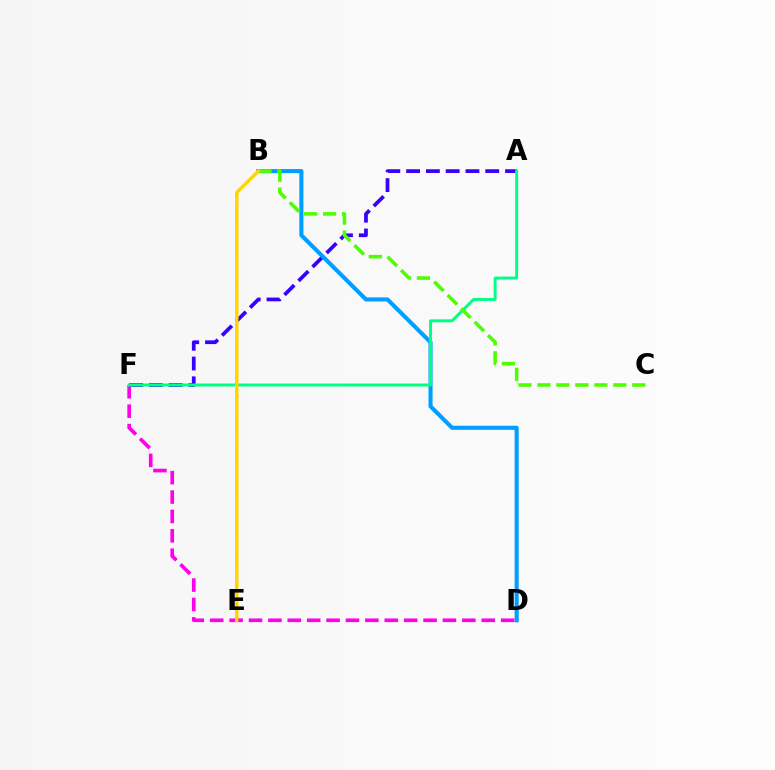{('A', 'F'): [{'color': '#3700ff', 'line_style': 'dashed', 'thickness': 2.69}, {'color': '#00ff86', 'line_style': 'solid', 'thickness': 2.14}], ('B', 'D'): [{'color': '#009eff', 'line_style': 'solid', 'thickness': 2.94}], ('D', 'F'): [{'color': '#ff00ed', 'line_style': 'dashed', 'thickness': 2.63}], ('B', 'C'): [{'color': '#4fff00', 'line_style': 'dashed', 'thickness': 2.58}], ('B', 'E'): [{'color': '#ff0000', 'line_style': 'dotted', 'thickness': 1.77}, {'color': '#ffd500', 'line_style': 'solid', 'thickness': 2.44}]}